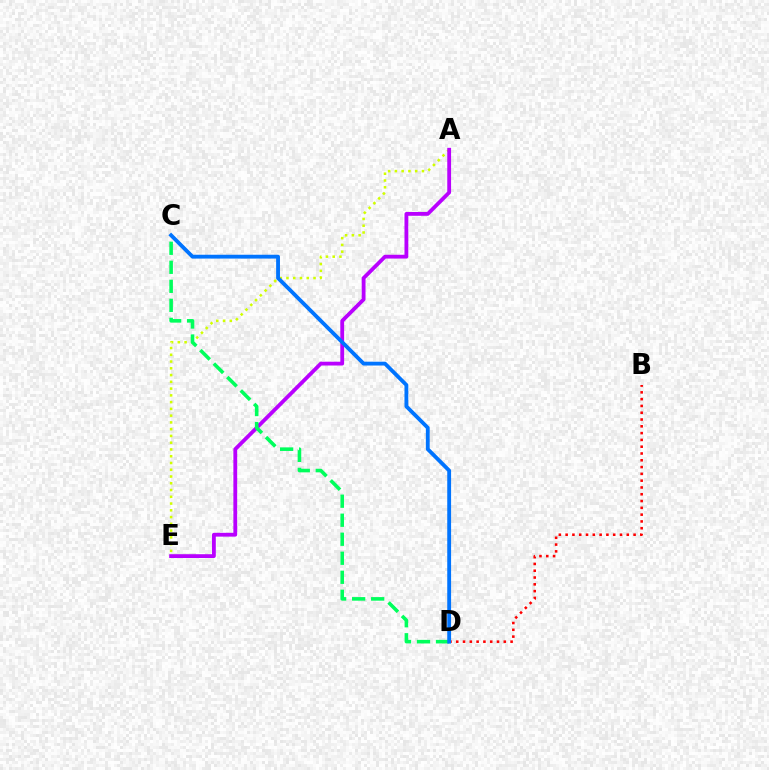{('A', 'E'): [{'color': '#d1ff00', 'line_style': 'dotted', 'thickness': 1.84}, {'color': '#b900ff', 'line_style': 'solid', 'thickness': 2.74}], ('C', 'D'): [{'color': '#00ff5c', 'line_style': 'dashed', 'thickness': 2.58}, {'color': '#0074ff', 'line_style': 'solid', 'thickness': 2.76}], ('B', 'D'): [{'color': '#ff0000', 'line_style': 'dotted', 'thickness': 1.85}]}